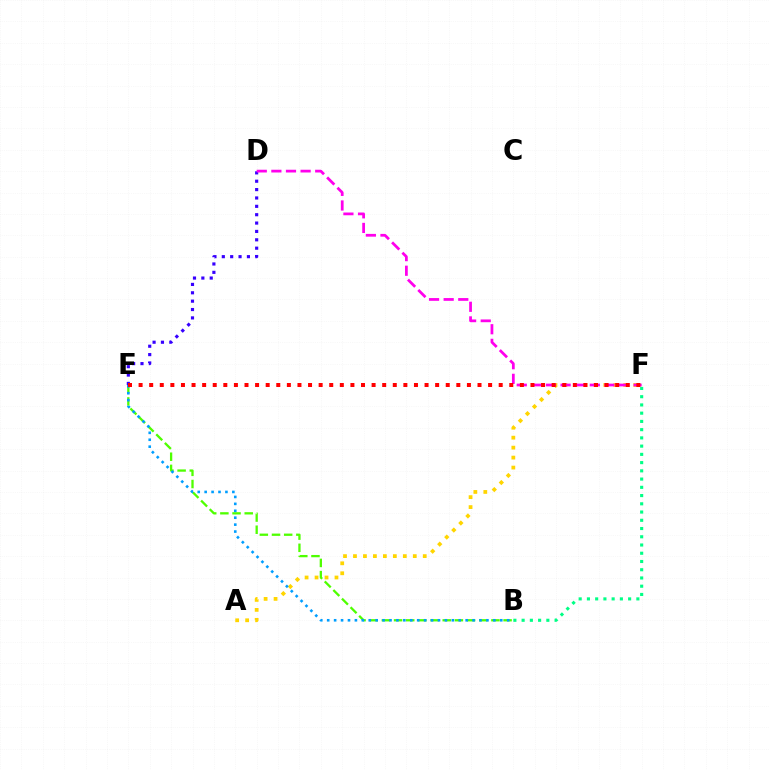{('B', 'F'): [{'color': '#00ff86', 'line_style': 'dotted', 'thickness': 2.24}], ('B', 'E'): [{'color': '#4fff00', 'line_style': 'dashed', 'thickness': 1.65}, {'color': '#009eff', 'line_style': 'dotted', 'thickness': 1.88}], ('A', 'F'): [{'color': '#ffd500', 'line_style': 'dotted', 'thickness': 2.71}], ('D', 'E'): [{'color': '#3700ff', 'line_style': 'dotted', 'thickness': 2.27}], ('D', 'F'): [{'color': '#ff00ed', 'line_style': 'dashed', 'thickness': 1.99}], ('E', 'F'): [{'color': '#ff0000', 'line_style': 'dotted', 'thickness': 2.88}]}